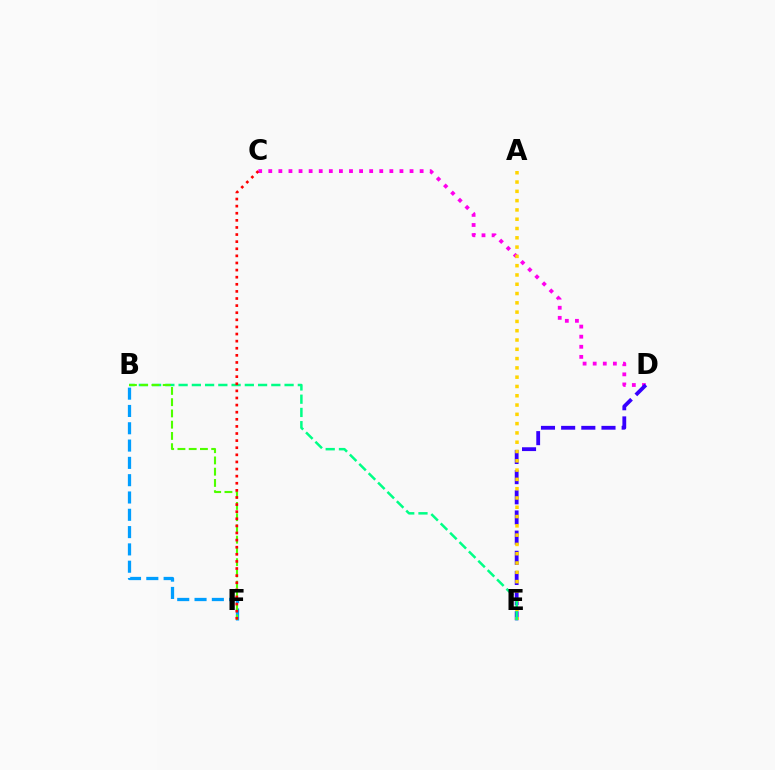{('C', 'D'): [{'color': '#ff00ed', 'line_style': 'dotted', 'thickness': 2.74}], ('D', 'E'): [{'color': '#3700ff', 'line_style': 'dashed', 'thickness': 2.74}], ('A', 'E'): [{'color': '#ffd500', 'line_style': 'dotted', 'thickness': 2.52}], ('B', 'F'): [{'color': '#009eff', 'line_style': 'dashed', 'thickness': 2.35}, {'color': '#4fff00', 'line_style': 'dashed', 'thickness': 1.53}], ('B', 'E'): [{'color': '#00ff86', 'line_style': 'dashed', 'thickness': 1.8}], ('C', 'F'): [{'color': '#ff0000', 'line_style': 'dotted', 'thickness': 1.93}]}